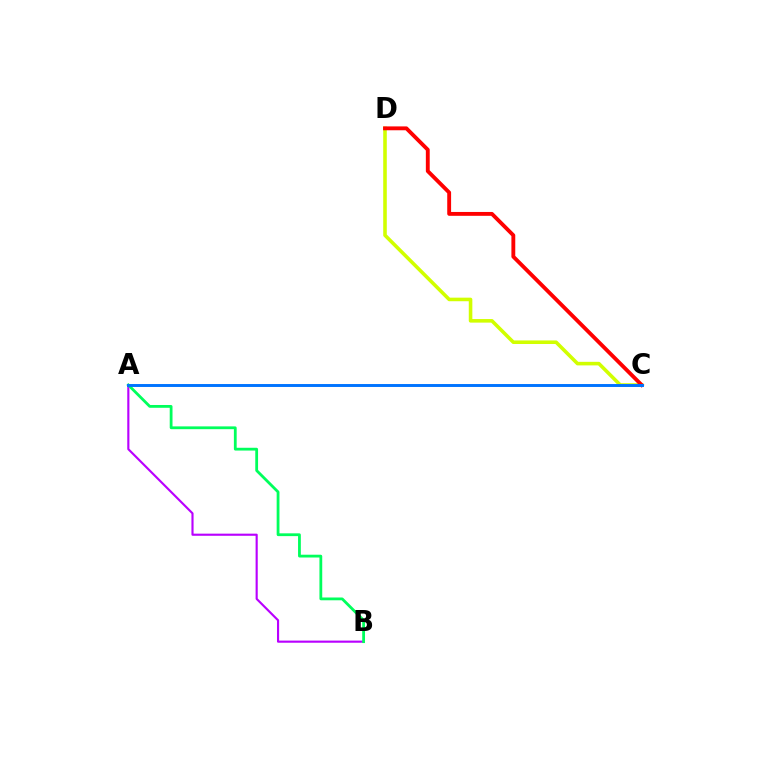{('C', 'D'): [{'color': '#d1ff00', 'line_style': 'solid', 'thickness': 2.57}, {'color': '#ff0000', 'line_style': 'solid', 'thickness': 2.78}], ('A', 'B'): [{'color': '#b900ff', 'line_style': 'solid', 'thickness': 1.54}, {'color': '#00ff5c', 'line_style': 'solid', 'thickness': 2.01}], ('A', 'C'): [{'color': '#0074ff', 'line_style': 'solid', 'thickness': 2.11}]}